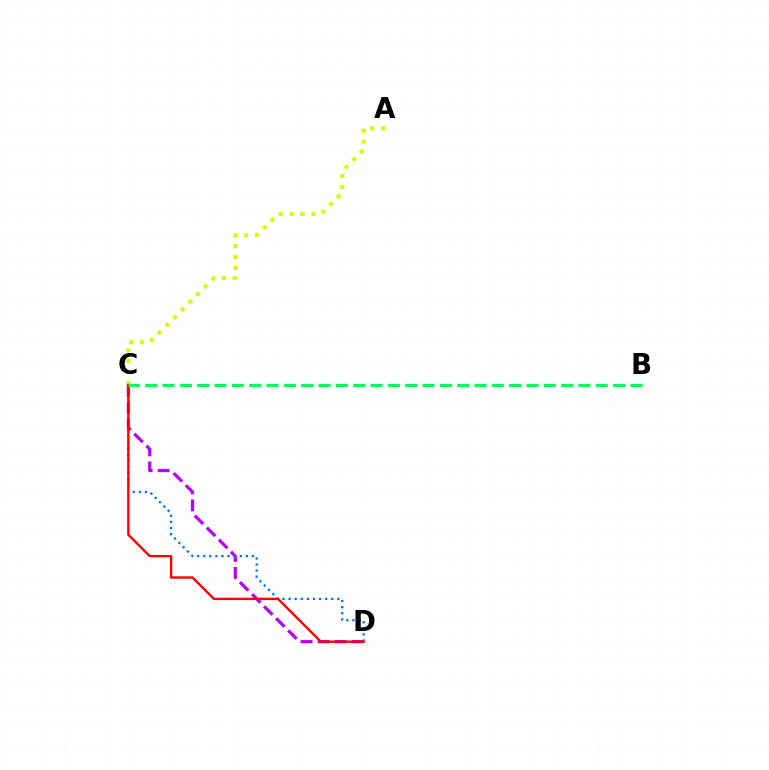{('C', 'D'): [{'color': '#b900ff', 'line_style': 'dashed', 'thickness': 2.32}, {'color': '#0074ff', 'line_style': 'dotted', 'thickness': 1.65}, {'color': '#ff0000', 'line_style': 'solid', 'thickness': 1.7}], ('A', 'C'): [{'color': '#d1ff00', 'line_style': 'dotted', 'thickness': 2.95}], ('B', 'C'): [{'color': '#00ff5c', 'line_style': 'dashed', 'thickness': 2.35}]}